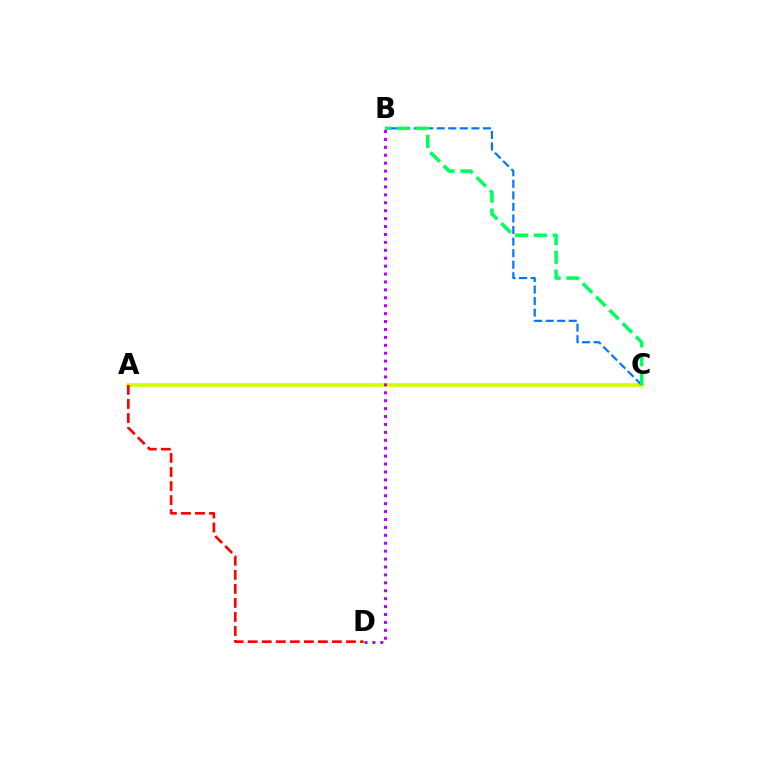{('A', 'C'): [{'color': '#d1ff00', 'line_style': 'solid', 'thickness': 2.65}], ('B', 'C'): [{'color': '#0074ff', 'line_style': 'dashed', 'thickness': 1.57}, {'color': '#00ff5c', 'line_style': 'dashed', 'thickness': 2.55}], ('B', 'D'): [{'color': '#b900ff', 'line_style': 'dotted', 'thickness': 2.15}], ('A', 'D'): [{'color': '#ff0000', 'line_style': 'dashed', 'thickness': 1.91}]}